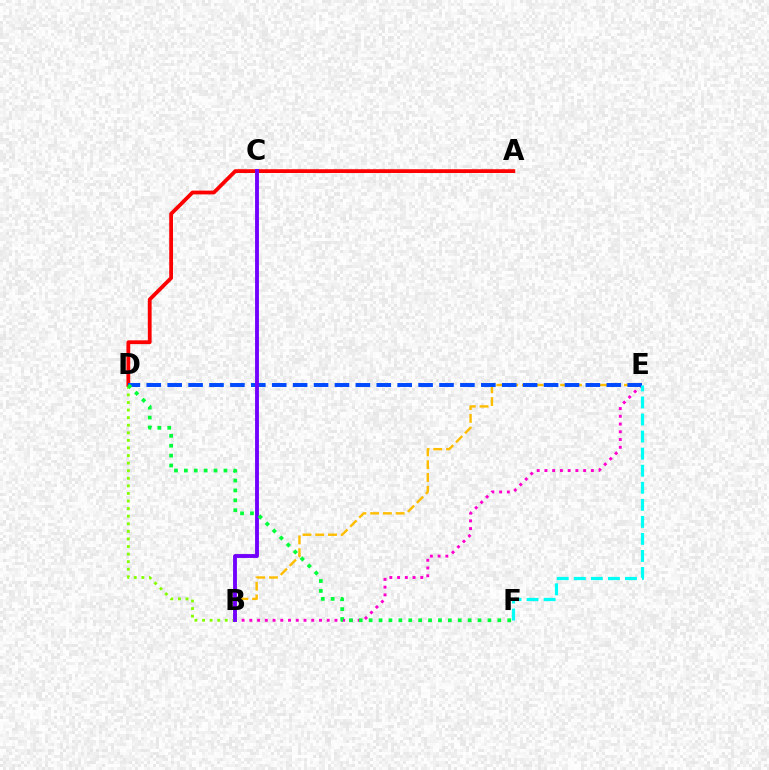{('B', 'E'): [{'color': '#ff00cf', 'line_style': 'dotted', 'thickness': 2.1}, {'color': '#ffbd00', 'line_style': 'dashed', 'thickness': 1.73}], ('B', 'D'): [{'color': '#84ff00', 'line_style': 'dotted', 'thickness': 2.06}], ('A', 'D'): [{'color': '#ff0000', 'line_style': 'solid', 'thickness': 2.72}], ('D', 'E'): [{'color': '#004bff', 'line_style': 'dashed', 'thickness': 2.84}], ('E', 'F'): [{'color': '#00fff6', 'line_style': 'dashed', 'thickness': 2.32}], ('B', 'C'): [{'color': '#7200ff', 'line_style': 'solid', 'thickness': 2.79}], ('D', 'F'): [{'color': '#00ff39', 'line_style': 'dotted', 'thickness': 2.69}]}